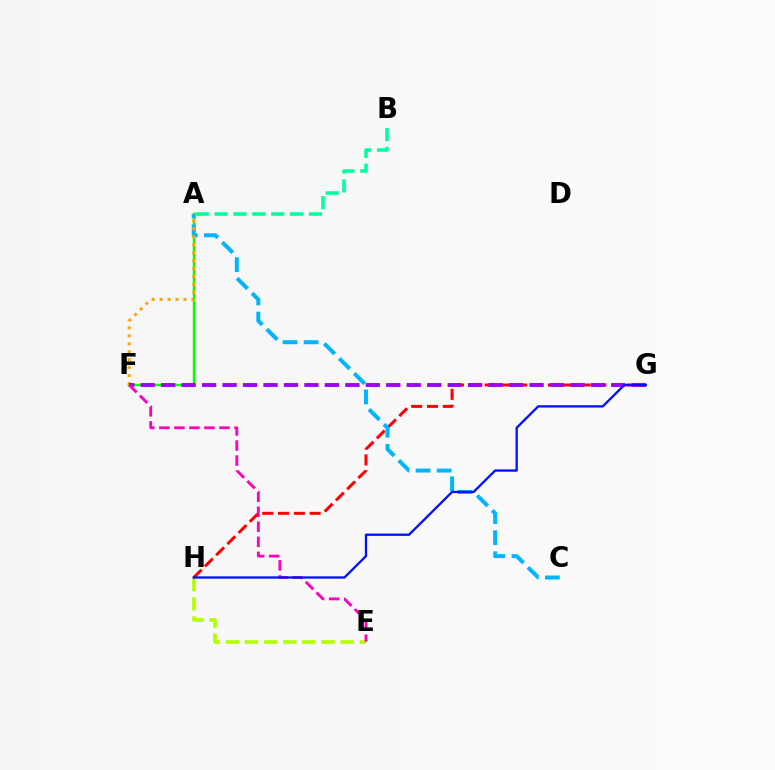{('E', 'H'): [{'color': '#b3ff00', 'line_style': 'dashed', 'thickness': 2.6}], ('G', 'H'): [{'color': '#ff0000', 'line_style': 'dashed', 'thickness': 2.15}, {'color': '#0010ff', 'line_style': 'solid', 'thickness': 1.65}], ('A', 'F'): [{'color': '#08ff00', 'line_style': 'solid', 'thickness': 1.77}, {'color': '#ffa500', 'line_style': 'dotted', 'thickness': 2.16}], ('A', 'C'): [{'color': '#00b5ff', 'line_style': 'dashed', 'thickness': 2.87}], ('F', 'G'): [{'color': '#9b00ff', 'line_style': 'dashed', 'thickness': 2.78}], ('E', 'F'): [{'color': '#ff00bd', 'line_style': 'dashed', 'thickness': 2.04}], ('A', 'B'): [{'color': '#00ff9d', 'line_style': 'dashed', 'thickness': 2.56}]}